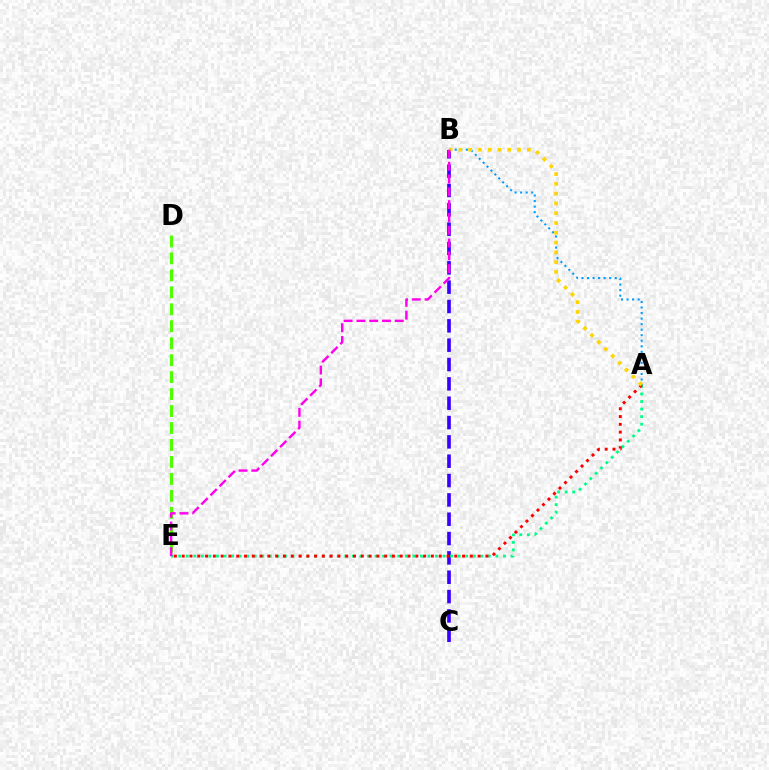{('A', 'B'): [{'color': '#009eff', 'line_style': 'dotted', 'thickness': 1.51}, {'color': '#ffd500', 'line_style': 'dotted', 'thickness': 2.66}], ('D', 'E'): [{'color': '#4fff00', 'line_style': 'dashed', 'thickness': 2.3}], ('B', 'C'): [{'color': '#3700ff', 'line_style': 'dashed', 'thickness': 2.63}], ('A', 'E'): [{'color': '#00ff86', 'line_style': 'dotted', 'thickness': 2.05}, {'color': '#ff0000', 'line_style': 'dotted', 'thickness': 2.12}], ('B', 'E'): [{'color': '#ff00ed', 'line_style': 'dashed', 'thickness': 1.74}]}